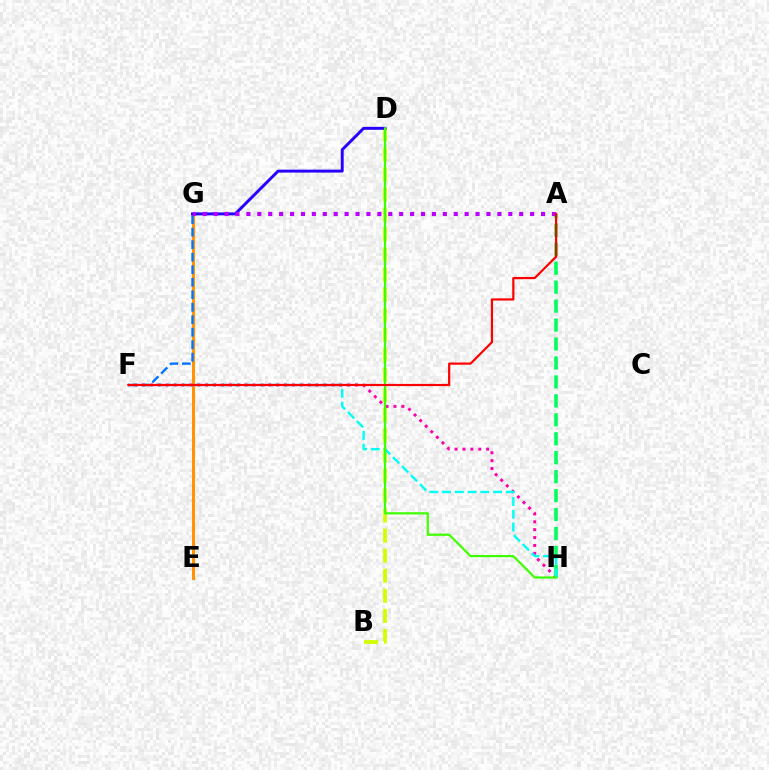{('E', 'G'): [{'color': '#ff9400', 'line_style': 'solid', 'thickness': 2.19}], ('F', 'H'): [{'color': '#ff00ac', 'line_style': 'dotted', 'thickness': 2.14}, {'color': '#00fff6', 'line_style': 'dashed', 'thickness': 1.73}], ('A', 'H'): [{'color': '#00ff5c', 'line_style': 'dashed', 'thickness': 2.57}], ('B', 'D'): [{'color': '#d1ff00', 'line_style': 'dashed', 'thickness': 2.73}], ('F', 'G'): [{'color': '#0074ff', 'line_style': 'dashed', 'thickness': 1.7}], ('D', 'G'): [{'color': '#2500ff', 'line_style': 'solid', 'thickness': 2.12}], ('A', 'G'): [{'color': '#b900ff', 'line_style': 'dotted', 'thickness': 2.96}], ('D', 'H'): [{'color': '#3dff00', 'line_style': 'solid', 'thickness': 1.58}], ('A', 'F'): [{'color': '#ff0000', 'line_style': 'solid', 'thickness': 1.59}]}